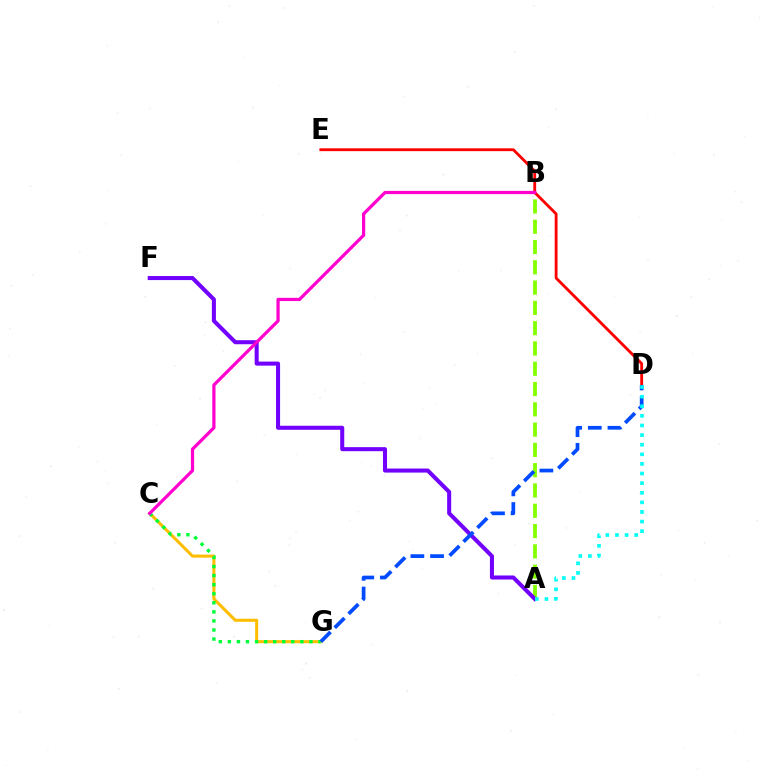{('A', 'B'): [{'color': '#84ff00', 'line_style': 'dashed', 'thickness': 2.76}], ('D', 'E'): [{'color': '#ff0000', 'line_style': 'solid', 'thickness': 2.04}], ('C', 'G'): [{'color': '#ffbd00', 'line_style': 'solid', 'thickness': 2.19}, {'color': '#00ff39', 'line_style': 'dotted', 'thickness': 2.46}], ('A', 'F'): [{'color': '#7200ff', 'line_style': 'solid', 'thickness': 2.91}], ('D', 'G'): [{'color': '#004bff', 'line_style': 'dashed', 'thickness': 2.67}], ('A', 'D'): [{'color': '#00fff6', 'line_style': 'dotted', 'thickness': 2.61}], ('B', 'C'): [{'color': '#ff00cf', 'line_style': 'solid', 'thickness': 2.33}]}